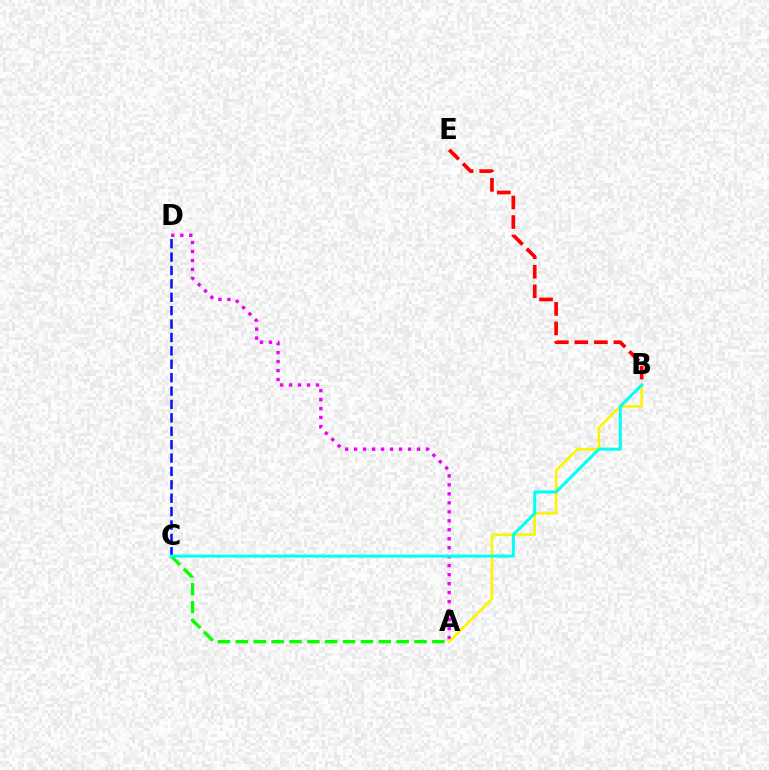{('A', 'D'): [{'color': '#ee00ff', 'line_style': 'dotted', 'thickness': 2.44}], ('C', 'D'): [{'color': '#0010ff', 'line_style': 'dashed', 'thickness': 1.82}], ('A', 'B'): [{'color': '#fcf500', 'line_style': 'solid', 'thickness': 1.86}], ('B', 'E'): [{'color': '#ff0000', 'line_style': 'dashed', 'thickness': 2.65}], ('A', 'C'): [{'color': '#08ff00', 'line_style': 'dashed', 'thickness': 2.43}], ('B', 'C'): [{'color': '#00fff6', 'line_style': 'solid', 'thickness': 2.16}]}